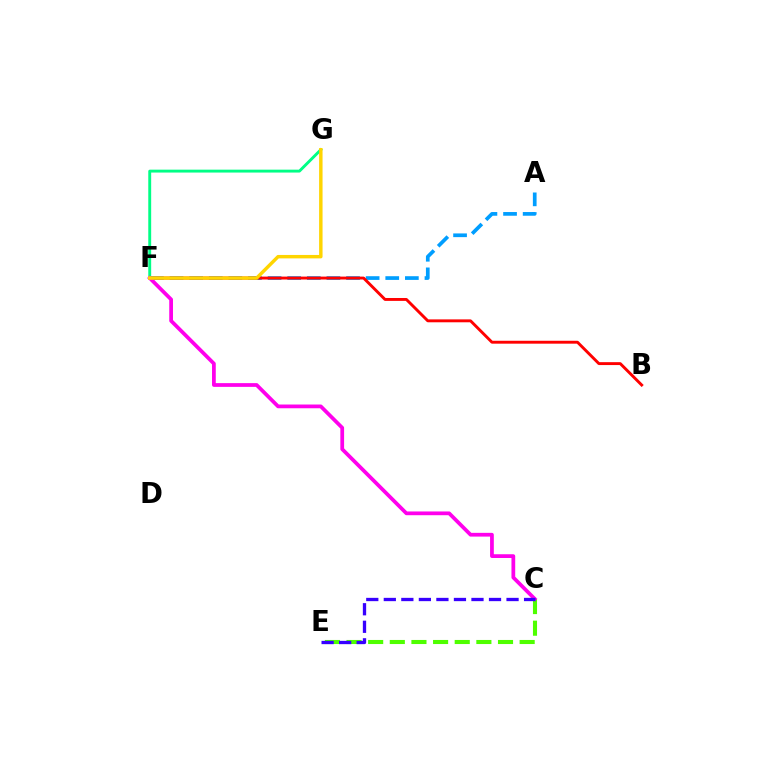{('A', 'F'): [{'color': '#009eff', 'line_style': 'dashed', 'thickness': 2.66}], ('B', 'F'): [{'color': '#ff0000', 'line_style': 'solid', 'thickness': 2.09}], ('F', 'G'): [{'color': '#00ff86', 'line_style': 'solid', 'thickness': 2.09}, {'color': '#ffd500', 'line_style': 'solid', 'thickness': 2.48}], ('C', 'E'): [{'color': '#4fff00', 'line_style': 'dashed', 'thickness': 2.94}, {'color': '#3700ff', 'line_style': 'dashed', 'thickness': 2.38}], ('C', 'F'): [{'color': '#ff00ed', 'line_style': 'solid', 'thickness': 2.7}]}